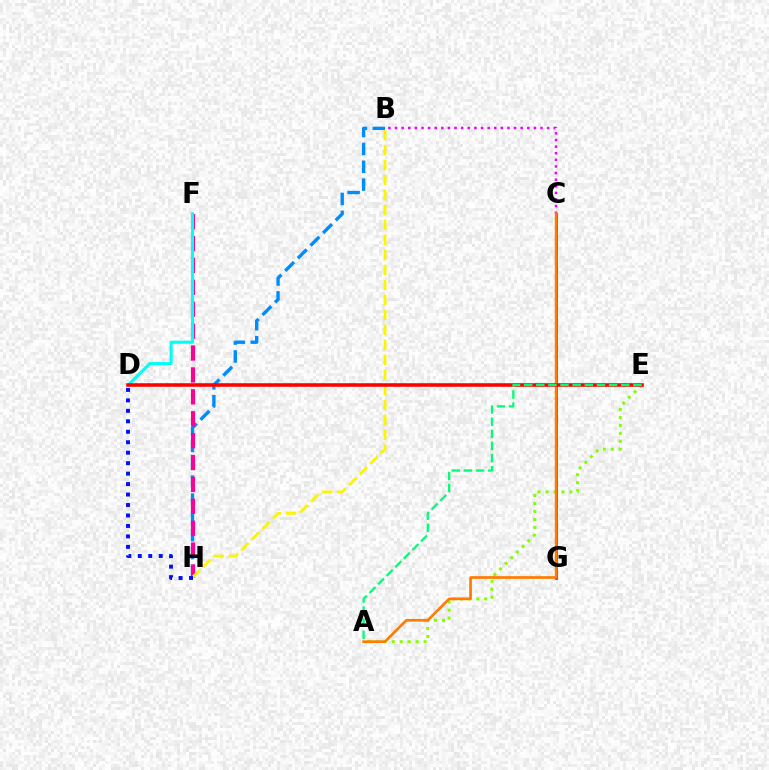{('B', 'H'): [{'color': '#008cff', 'line_style': 'dashed', 'thickness': 2.43}, {'color': '#fcf500', 'line_style': 'dashed', 'thickness': 2.04}], ('B', 'C'): [{'color': '#ee00ff', 'line_style': 'dotted', 'thickness': 1.8}], ('F', 'H'): [{'color': '#ff0094', 'line_style': 'dashed', 'thickness': 2.97}], ('C', 'G'): [{'color': '#7200ff', 'line_style': 'solid', 'thickness': 1.83}], ('D', 'E'): [{'color': '#08ff00', 'line_style': 'dotted', 'thickness': 1.75}, {'color': '#ff0000', 'line_style': 'solid', 'thickness': 2.55}], ('D', 'F'): [{'color': '#00fff6', 'line_style': 'solid', 'thickness': 2.23}], ('D', 'H'): [{'color': '#0010ff', 'line_style': 'dotted', 'thickness': 2.84}], ('A', 'E'): [{'color': '#84ff00', 'line_style': 'dotted', 'thickness': 2.16}, {'color': '#00ff74', 'line_style': 'dashed', 'thickness': 1.65}], ('A', 'C'): [{'color': '#ff7c00', 'line_style': 'solid', 'thickness': 1.93}]}